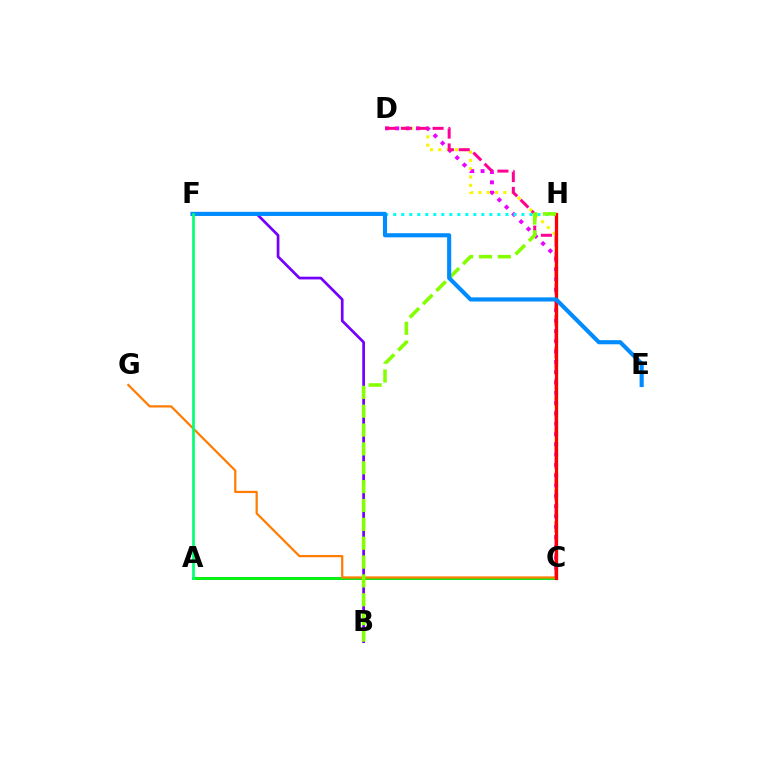{('C', 'D'): [{'color': '#fcf500', 'line_style': 'dotted', 'thickness': 2.25}, {'color': '#ee00ff', 'line_style': 'dotted', 'thickness': 2.8}, {'color': '#ff0094', 'line_style': 'dashed', 'thickness': 2.15}], ('A', 'C'): [{'color': '#0010ff', 'line_style': 'solid', 'thickness': 1.86}, {'color': '#08ff00', 'line_style': 'solid', 'thickness': 1.97}], ('C', 'G'): [{'color': '#ff7c00', 'line_style': 'solid', 'thickness': 1.6}], ('F', 'H'): [{'color': '#00fff6', 'line_style': 'dotted', 'thickness': 2.18}], ('C', 'H'): [{'color': '#ff0000', 'line_style': 'solid', 'thickness': 2.37}], ('B', 'F'): [{'color': '#7200ff', 'line_style': 'solid', 'thickness': 1.95}], ('B', 'H'): [{'color': '#84ff00', 'line_style': 'dashed', 'thickness': 2.56}], ('E', 'F'): [{'color': '#008cff', 'line_style': 'solid', 'thickness': 2.97}], ('A', 'F'): [{'color': '#00ff74', 'line_style': 'solid', 'thickness': 1.94}]}